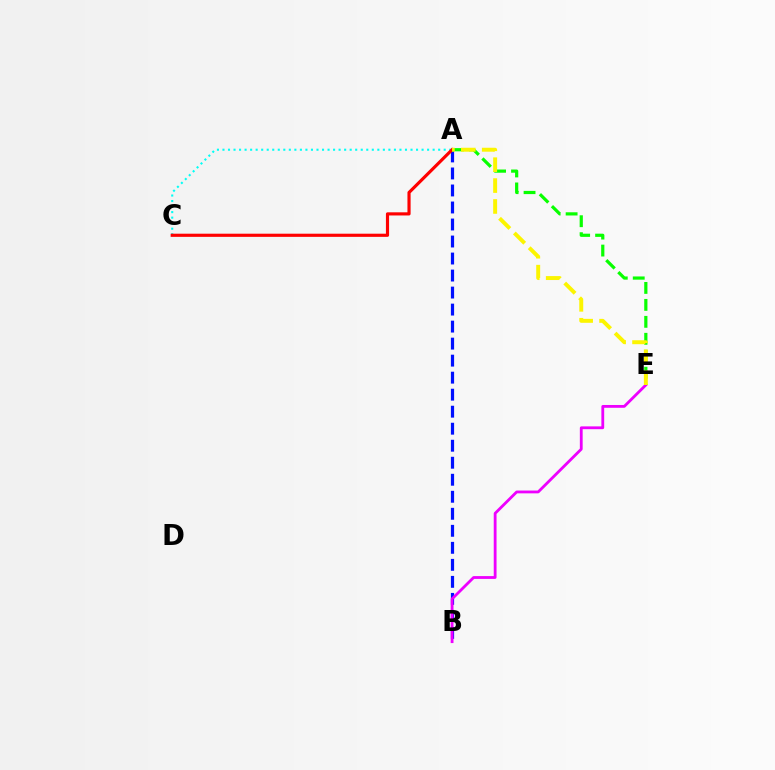{('A', 'B'): [{'color': '#0010ff', 'line_style': 'dashed', 'thickness': 2.31}], ('B', 'E'): [{'color': '#ee00ff', 'line_style': 'solid', 'thickness': 2.02}], ('A', 'C'): [{'color': '#00fff6', 'line_style': 'dotted', 'thickness': 1.5}, {'color': '#ff0000', 'line_style': 'solid', 'thickness': 2.27}], ('A', 'E'): [{'color': '#08ff00', 'line_style': 'dashed', 'thickness': 2.3}, {'color': '#fcf500', 'line_style': 'dashed', 'thickness': 2.84}]}